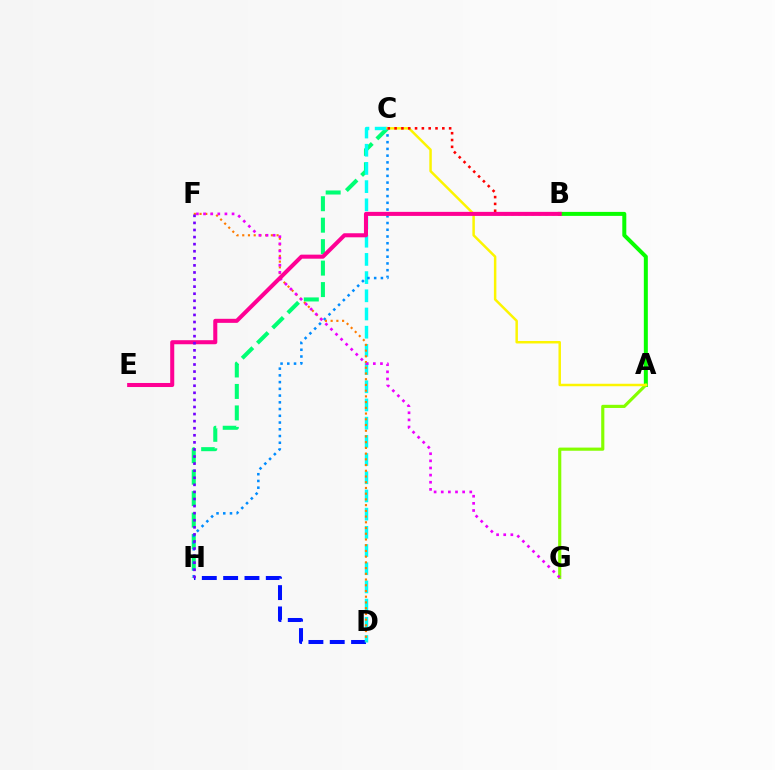{('A', 'B'): [{'color': '#08ff00', 'line_style': 'solid', 'thickness': 2.88}], ('C', 'H'): [{'color': '#00ff74', 'line_style': 'dashed', 'thickness': 2.92}, {'color': '#008cff', 'line_style': 'dotted', 'thickness': 1.83}], ('D', 'H'): [{'color': '#0010ff', 'line_style': 'dashed', 'thickness': 2.9}], ('C', 'D'): [{'color': '#00fff6', 'line_style': 'dashed', 'thickness': 2.47}], ('A', 'G'): [{'color': '#84ff00', 'line_style': 'solid', 'thickness': 2.27}], ('A', 'C'): [{'color': '#fcf500', 'line_style': 'solid', 'thickness': 1.79}], ('D', 'F'): [{'color': '#ff7c00', 'line_style': 'dotted', 'thickness': 1.56}], ('F', 'G'): [{'color': '#ee00ff', 'line_style': 'dotted', 'thickness': 1.94}], ('B', 'C'): [{'color': '#ff0000', 'line_style': 'dotted', 'thickness': 1.85}], ('B', 'E'): [{'color': '#ff0094', 'line_style': 'solid', 'thickness': 2.91}], ('F', 'H'): [{'color': '#7200ff', 'line_style': 'dotted', 'thickness': 1.92}]}